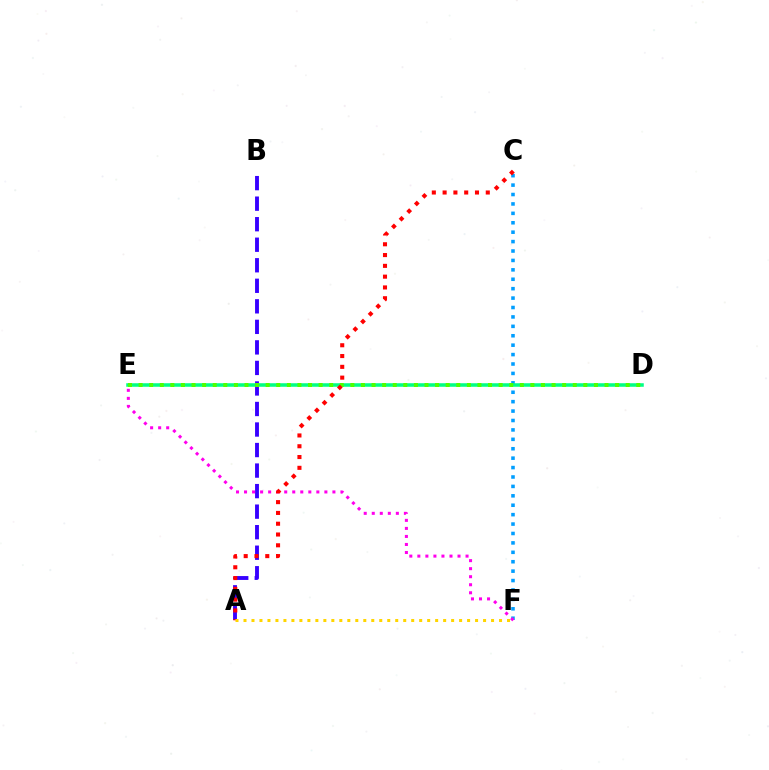{('C', 'F'): [{'color': '#009eff', 'line_style': 'dotted', 'thickness': 2.56}], ('D', 'E'): [{'color': '#00ff86', 'line_style': 'solid', 'thickness': 2.55}, {'color': '#4fff00', 'line_style': 'dotted', 'thickness': 2.88}], ('A', 'B'): [{'color': '#3700ff', 'line_style': 'dashed', 'thickness': 2.79}], ('E', 'F'): [{'color': '#ff00ed', 'line_style': 'dotted', 'thickness': 2.18}], ('A', 'C'): [{'color': '#ff0000', 'line_style': 'dotted', 'thickness': 2.93}], ('A', 'F'): [{'color': '#ffd500', 'line_style': 'dotted', 'thickness': 2.17}]}